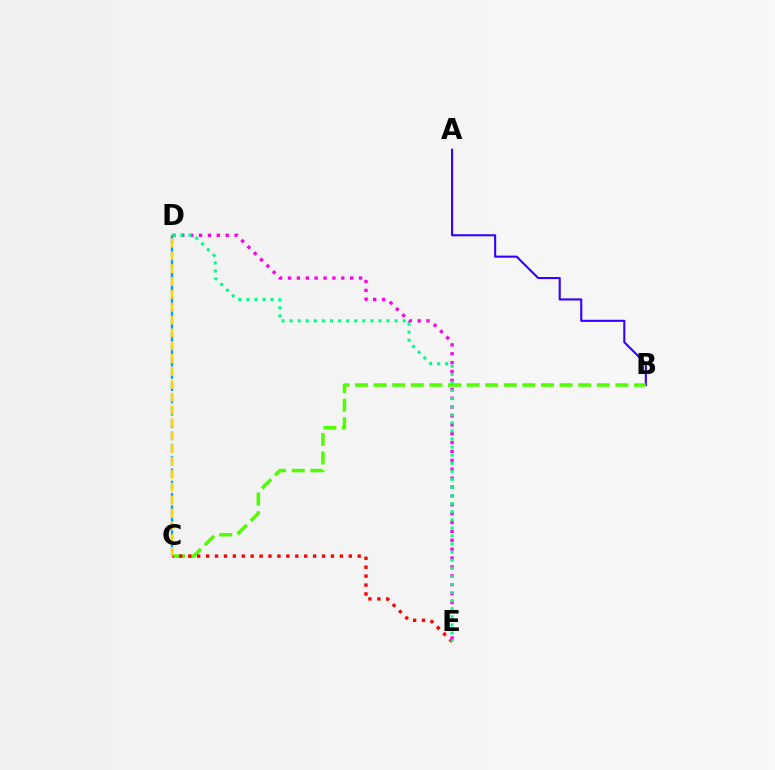{('C', 'D'): [{'color': '#009eff', 'line_style': 'dashed', 'thickness': 1.67}, {'color': '#ffd500', 'line_style': 'dashed', 'thickness': 1.75}], ('A', 'B'): [{'color': '#3700ff', 'line_style': 'solid', 'thickness': 1.52}], ('B', 'C'): [{'color': '#4fff00', 'line_style': 'dashed', 'thickness': 2.53}], ('C', 'E'): [{'color': '#ff0000', 'line_style': 'dotted', 'thickness': 2.42}], ('D', 'E'): [{'color': '#ff00ed', 'line_style': 'dotted', 'thickness': 2.41}, {'color': '#00ff86', 'line_style': 'dotted', 'thickness': 2.2}]}